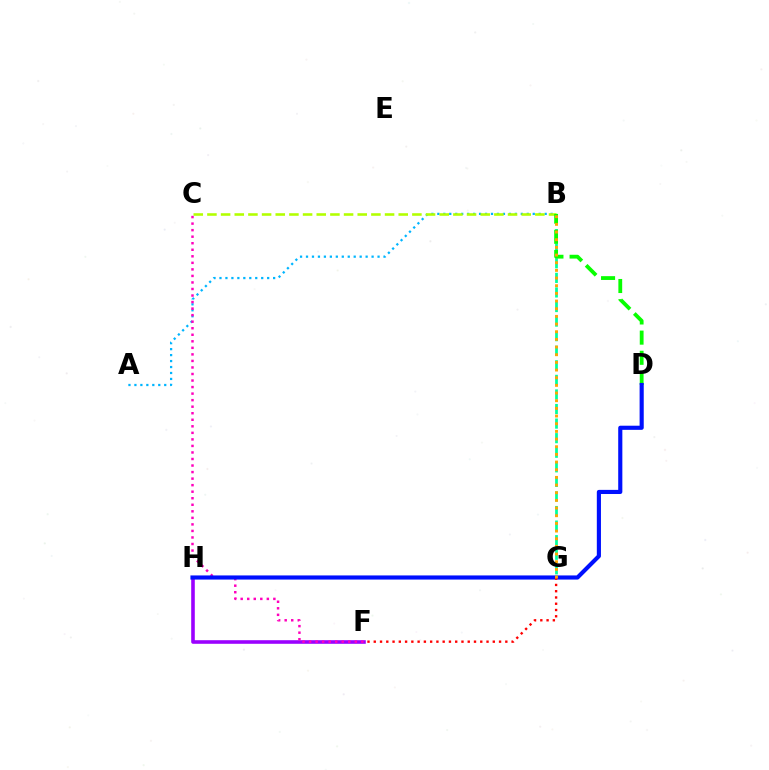{('A', 'B'): [{'color': '#00b5ff', 'line_style': 'dotted', 'thickness': 1.62}], ('B', 'G'): [{'color': '#00ff9d', 'line_style': 'dashed', 'thickness': 1.98}, {'color': '#ffa500', 'line_style': 'dotted', 'thickness': 2.08}], ('F', 'H'): [{'color': '#9b00ff', 'line_style': 'solid', 'thickness': 2.59}], ('B', 'C'): [{'color': '#b3ff00', 'line_style': 'dashed', 'thickness': 1.86}], ('B', 'D'): [{'color': '#08ff00', 'line_style': 'dashed', 'thickness': 2.74}], ('C', 'F'): [{'color': '#ff00bd', 'line_style': 'dotted', 'thickness': 1.78}], ('D', 'H'): [{'color': '#0010ff', 'line_style': 'solid', 'thickness': 2.98}], ('F', 'G'): [{'color': '#ff0000', 'line_style': 'dotted', 'thickness': 1.7}]}